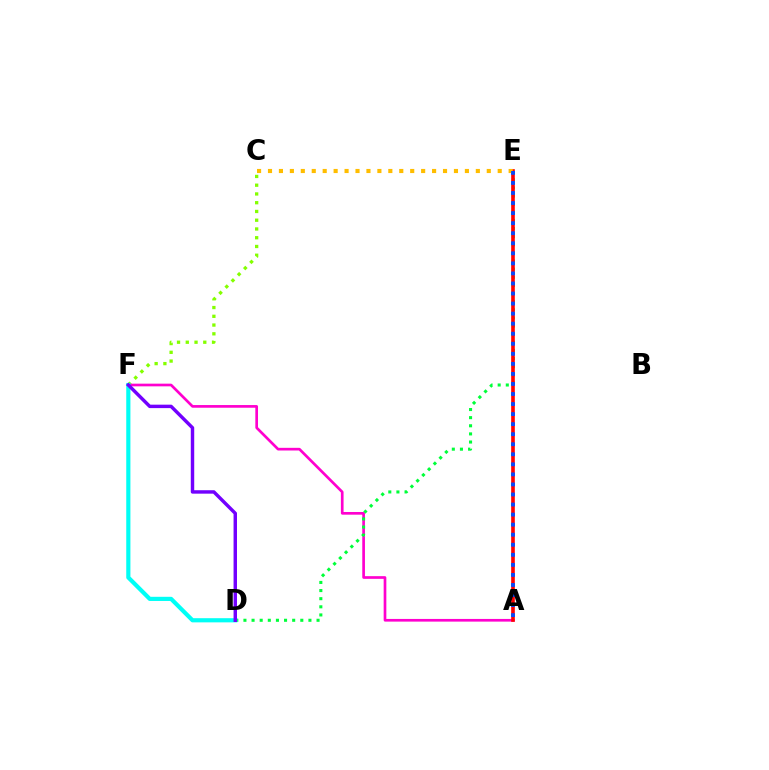{('C', 'F'): [{'color': '#84ff00', 'line_style': 'dotted', 'thickness': 2.38}], ('A', 'F'): [{'color': '#ff00cf', 'line_style': 'solid', 'thickness': 1.93}], ('D', 'E'): [{'color': '#00ff39', 'line_style': 'dotted', 'thickness': 2.21}], ('A', 'E'): [{'color': '#ff0000', 'line_style': 'solid', 'thickness': 2.61}, {'color': '#004bff', 'line_style': 'dotted', 'thickness': 2.73}], ('C', 'E'): [{'color': '#ffbd00', 'line_style': 'dotted', 'thickness': 2.97}], ('D', 'F'): [{'color': '#00fff6', 'line_style': 'solid', 'thickness': 3.0}, {'color': '#7200ff', 'line_style': 'solid', 'thickness': 2.48}]}